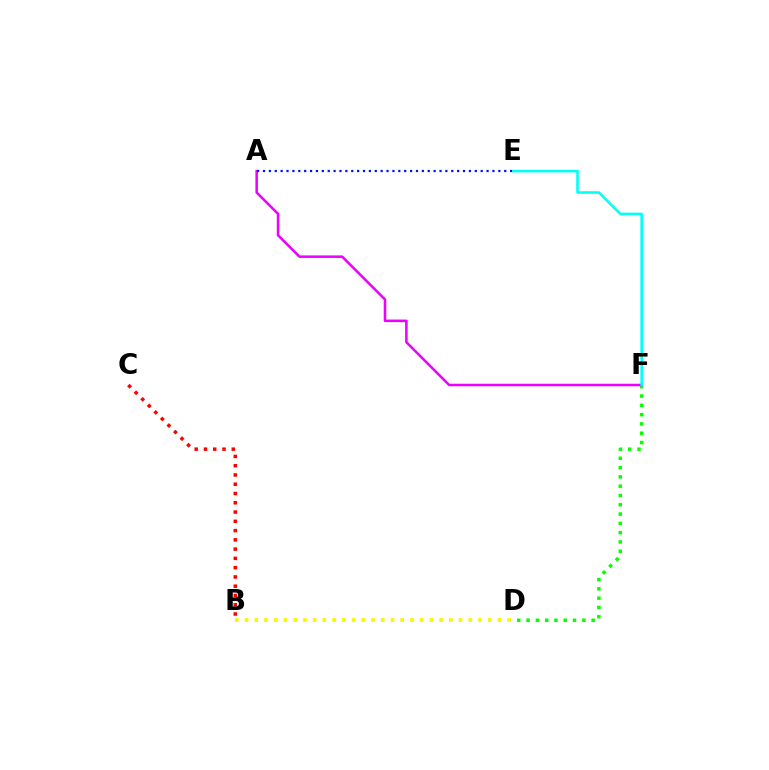{('D', 'F'): [{'color': '#08ff00', 'line_style': 'dotted', 'thickness': 2.53}], ('B', 'C'): [{'color': '#ff0000', 'line_style': 'dotted', 'thickness': 2.52}], ('A', 'F'): [{'color': '#ee00ff', 'line_style': 'solid', 'thickness': 1.83}], ('A', 'E'): [{'color': '#0010ff', 'line_style': 'dotted', 'thickness': 1.6}], ('E', 'F'): [{'color': '#00fff6', 'line_style': 'solid', 'thickness': 1.86}], ('B', 'D'): [{'color': '#fcf500', 'line_style': 'dotted', 'thickness': 2.64}]}